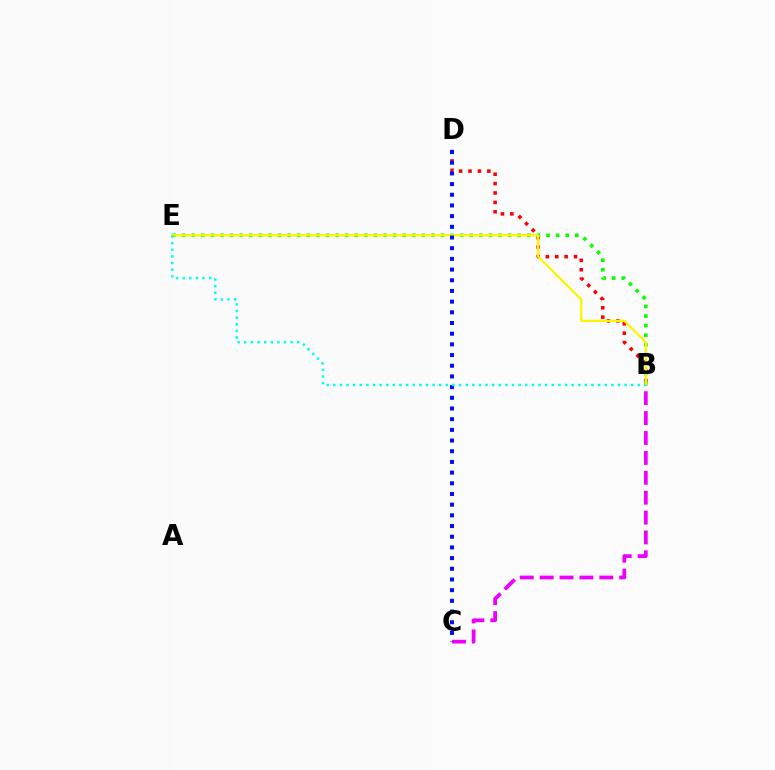{('B', 'D'): [{'color': '#ff0000', 'line_style': 'dotted', 'thickness': 2.55}], ('B', 'E'): [{'color': '#08ff00', 'line_style': 'dotted', 'thickness': 2.61}, {'color': '#fcf500', 'line_style': 'solid', 'thickness': 1.63}, {'color': '#00fff6', 'line_style': 'dotted', 'thickness': 1.8}], ('B', 'C'): [{'color': '#ee00ff', 'line_style': 'dashed', 'thickness': 2.7}], ('C', 'D'): [{'color': '#0010ff', 'line_style': 'dotted', 'thickness': 2.9}]}